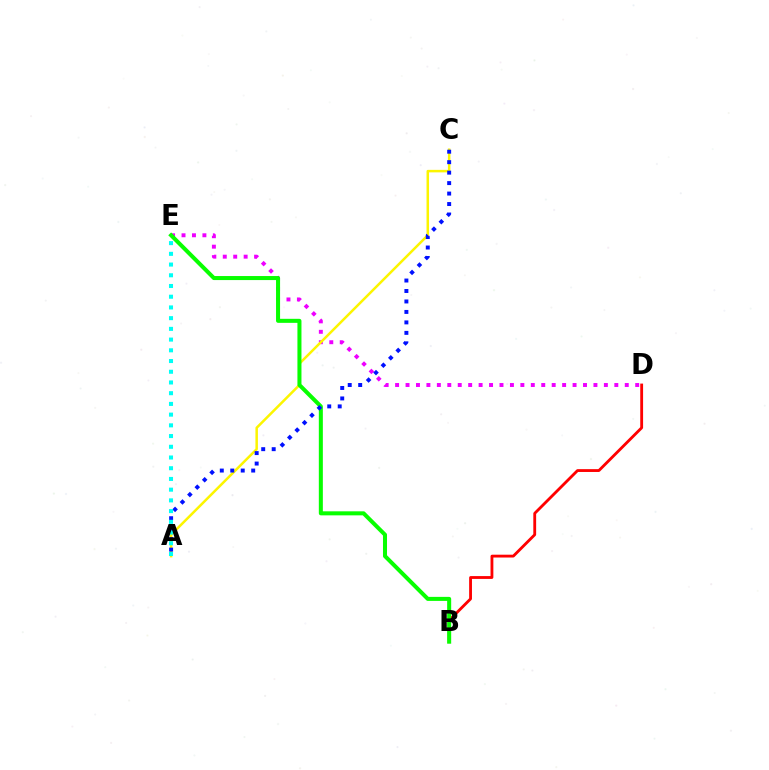{('D', 'E'): [{'color': '#ee00ff', 'line_style': 'dotted', 'thickness': 2.84}], ('B', 'D'): [{'color': '#ff0000', 'line_style': 'solid', 'thickness': 2.04}], ('A', 'C'): [{'color': '#fcf500', 'line_style': 'solid', 'thickness': 1.8}, {'color': '#0010ff', 'line_style': 'dotted', 'thickness': 2.84}], ('B', 'E'): [{'color': '#08ff00', 'line_style': 'solid', 'thickness': 2.9}], ('A', 'E'): [{'color': '#00fff6', 'line_style': 'dotted', 'thickness': 2.91}]}